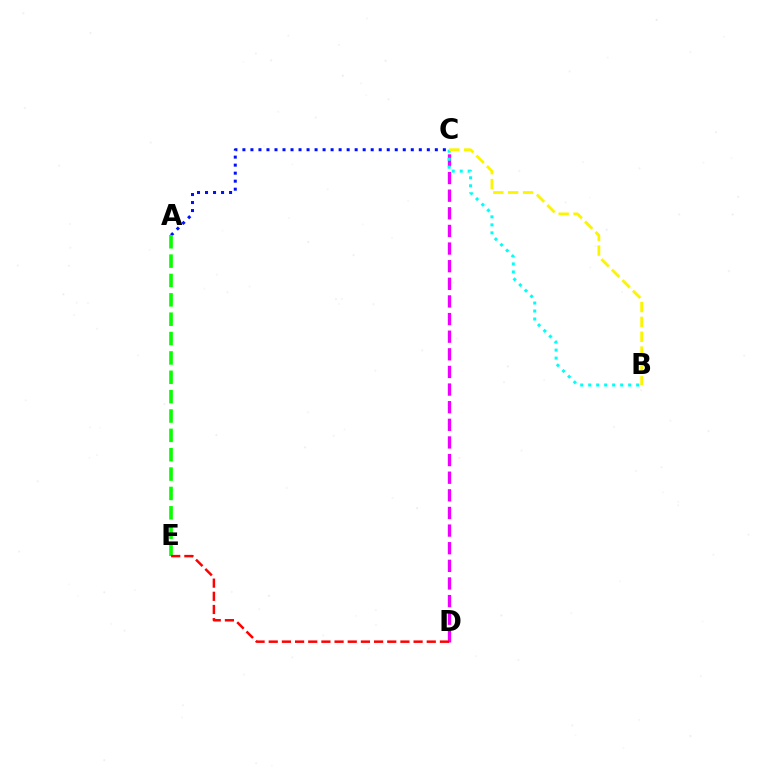{('C', 'D'): [{'color': '#ee00ff', 'line_style': 'dashed', 'thickness': 2.39}], ('B', 'C'): [{'color': '#00fff6', 'line_style': 'dotted', 'thickness': 2.17}, {'color': '#fcf500', 'line_style': 'dashed', 'thickness': 2.02}], ('A', 'C'): [{'color': '#0010ff', 'line_style': 'dotted', 'thickness': 2.18}], ('A', 'E'): [{'color': '#08ff00', 'line_style': 'dashed', 'thickness': 2.63}], ('D', 'E'): [{'color': '#ff0000', 'line_style': 'dashed', 'thickness': 1.79}]}